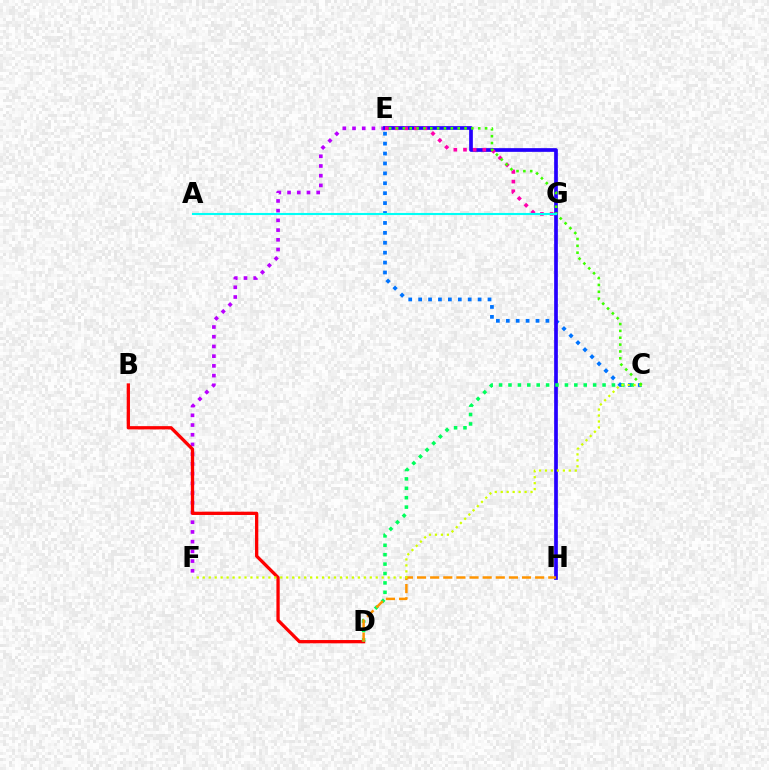{('C', 'E'): [{'color': '#0074ff', 'line_style': 'dotted', 'thickness': 2.69}, {'color': '#3dff00', 'line_style': 'dotted', 'thickness': 1.86}], ('E', 'F'): [{'color': '#b900ff', 'line_style': 'dotted', 'thickness': 2.64}], ('B', 'D'): [{'color': '#ff0000', 'line_style': 'solid', 'thickness': 2.36}], ('E', 'H'): [{'color': '#2500ff', 'line_style': 'solid', 'thickness': 2.67}], ('C', 'D'): [{'color': '#00ff5c', 'line_style': 'dotted', 'thickness': 2.56}], ('D', 'H'): [{'color': '#ff9400', 'line_style': 'dashed', 'thickness': 1.78}], ('E', 'G'): [{'color': '#ff00ac', 'line_style': 'dotted', 'thickness': 2.63}], ('C', 'F'): [{'color': '#d1ff00', 'line_style': 'dotted', 'thickness': 1.62}], ('A', 'G'): [{'color': '#00fff6', 'line_style': 'solid', 'thickness': 1.51}]}